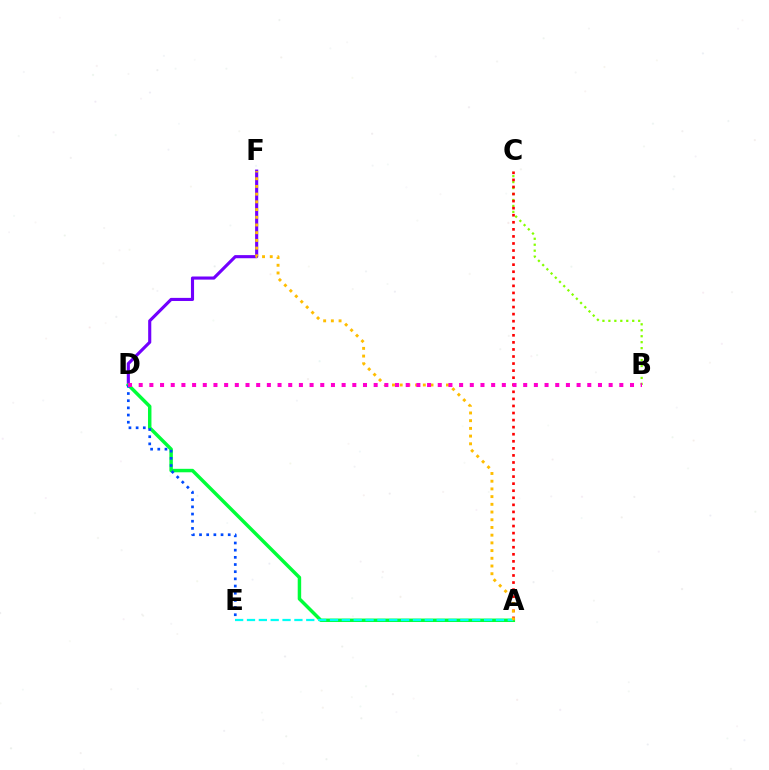{('D', 'F'): [{'color': '#7200ff', 'line_style': 'solid', 'thickness': 2.24}], ('B', 'C'): [{'color': '#84ff00', 'line_style': 'dotted', 'thickness': 1.62}], ('A', 'C'): [{'color': '#ff0000', 'line_style': 'dotted', 'thickness': 1.92}], ('A', 'D'): [{'color': '#00ff39', 'line_style': 'solid', 'thickness': 2.49}], ('A', 'E'): [{'color': '#00fff6', 'line_style': 'dashed', 'thickness': 1.61}], ('A', 'F'): [{'color': '#ffbd00', 'line_style': 'dotted', 'thickness': 2.09}], ('D', 'E'): [{'color': '#004bff', 'line_style': 'dotted', 'thickness': 1.95}], ('B', 'D'): [{'color': '#ff00cf', 'line_style': 'dotted', 'thickness': 2.9}]}